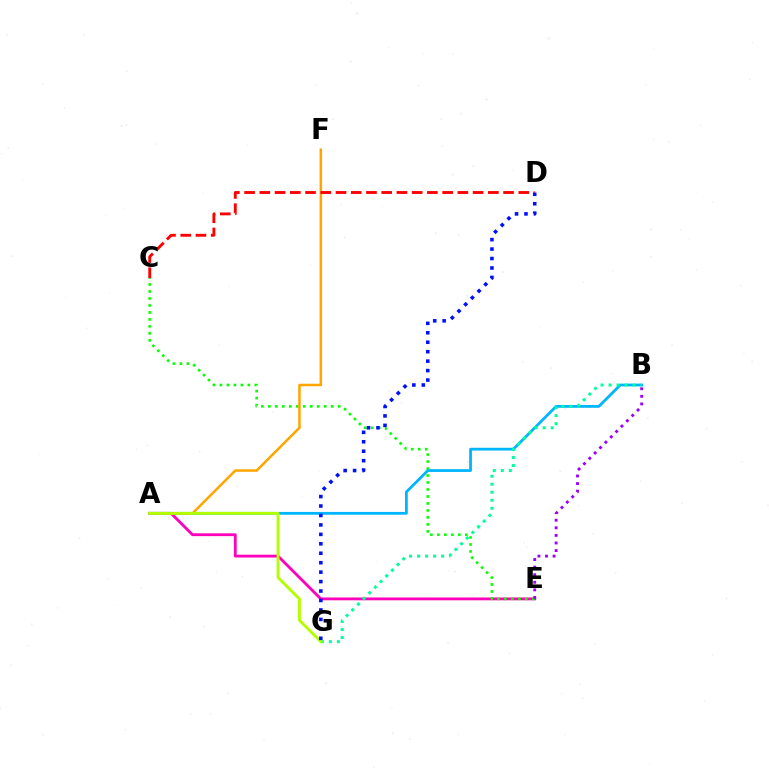{('A', 'E'): [{'color': '#ff00bd', 'line_style': 'solid', 'thickness': 2.03}], ('C', 'E'): [{'color': '#08ff00', 'line_style': 'dotted', 'thickness': 1.9}], ('A', 'B'): [{'color': '#00b5ff', 'line_style': 'solid', 'thickness': 2.0}], ('B', 'G'): [{'color': '#00ff9d', 'line_style': 'dotted', 'thickness': 2.18}], ('A', 'F'): [{'color': '#ffa500', 'line_style': 'solid', 'thickness': 1.82}], ('A', 'G'): [{'color': '#b3ff00', 'line_style': 'solid', 'thickness': 2.08}], ('C', 'D'): [{'color': '#ff0000', 'line_style': 'dashed', 'thickness': 2.07}], ('D', 'G'): [{'color': '#0010ff', 'line_style': 'dotted', 'thickness': 2.57}], ('B', 'E'): [{'color': '#9b00ff', 'line_style': 'dotted', 'thickness': 2.06}]}